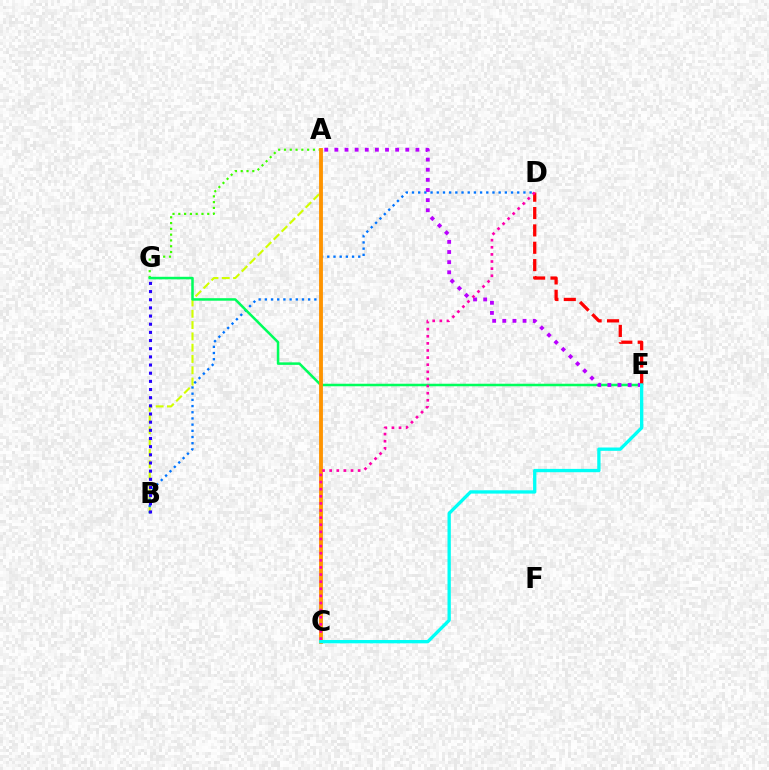{('A', 'B'): [{'color': '#d1ff00', 'line_style': 'dashed', 'thickness': 1.53}], ('A', 'G'): [{'color': '#3dff00', 'line_style': 'dotted', 'thickness': 1.57}], ('B', 'D'): [{'color': '#0074ff', 'line_style': 'dotted', 'thickness': 1.68}], ('E', 'G'): [{'color': '#00ff5c', 'line_style': 'solid', 'thickness': 1.82}], ('B', 'G'): [{'color': '#2500ff', 'line_style': 'dotted', 'thickness': 2.22}], ('A', 'E'): [{'color': '#b900ff', 'line_style': 'dotted', 'thickness': 2.75}], ('D', 'E'): [{'color': '#ff0000', 'line_style': 'dashed', 'thickness': 2.36}], ('A', 'C'): [{'color': '#ff9400', 'line_style': 'solid', 'thickness': 2.77}], ('C', 'D'): [{'color': '#ff00ac', 'line_style': 'dotted', 'thickness': 1.93}], ('C', 'E'): [{'color': '#00fff6', 'line_style': 'solid', 'thickness': 2.39}]}